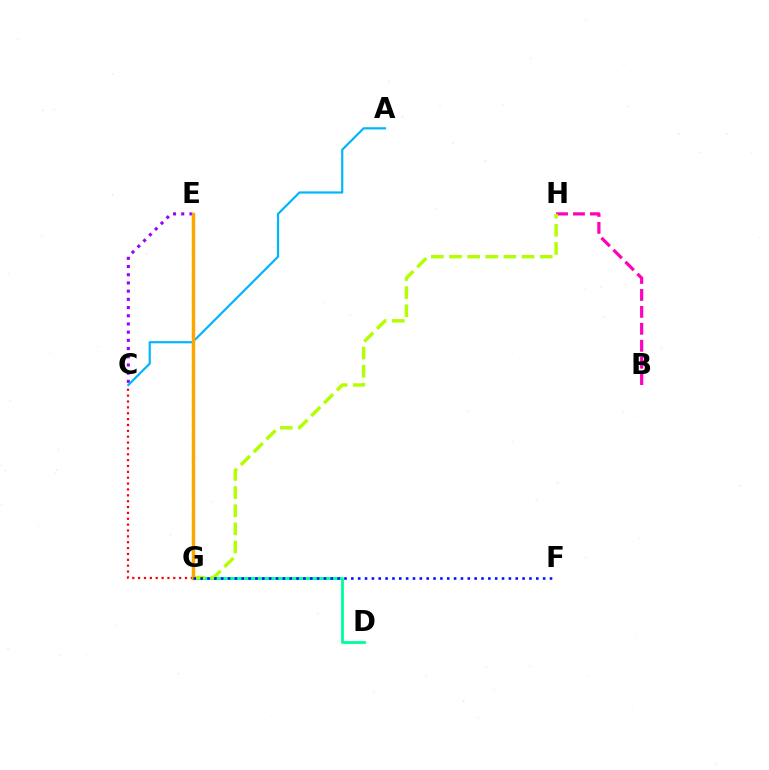{('C', 'E'): [{'color': '#9b00ff', 'line_style': 'dotted', 'thickness': 2.23}], ('A', 'C'): [{'color': '#00b5ff', 'line_style': 'solid', 'thickness': 1.57}], ('B', 'H'): [{'color': '#ff00bd', 'line_style': 'dashed', 'thickness': 2.3}], ('C', 'G'): [{'color': '#ff0000', 'line_style': 'dotted', 'thickness': 1.59}], ('D', 'G'): [{'color': '#00ff9d', 'line_style': 'solid', 'thickness': 2.04}], ('E', 'G'): [{'color': '#08ff00', 'line_style': 'dashed', 'thickness': 1.56}, {'color': '#ffa500', 'line_style': 'solid', 'thickness': 2.44}], ('G', 'H'): [{'color': '#b3ff00', 'line_style': 'dashed', 'thickness': 2.46}], ('F', 'G'): [{'color': '#0010ff', 'line_style': 'dotted', 'thickness': 1.86}]}